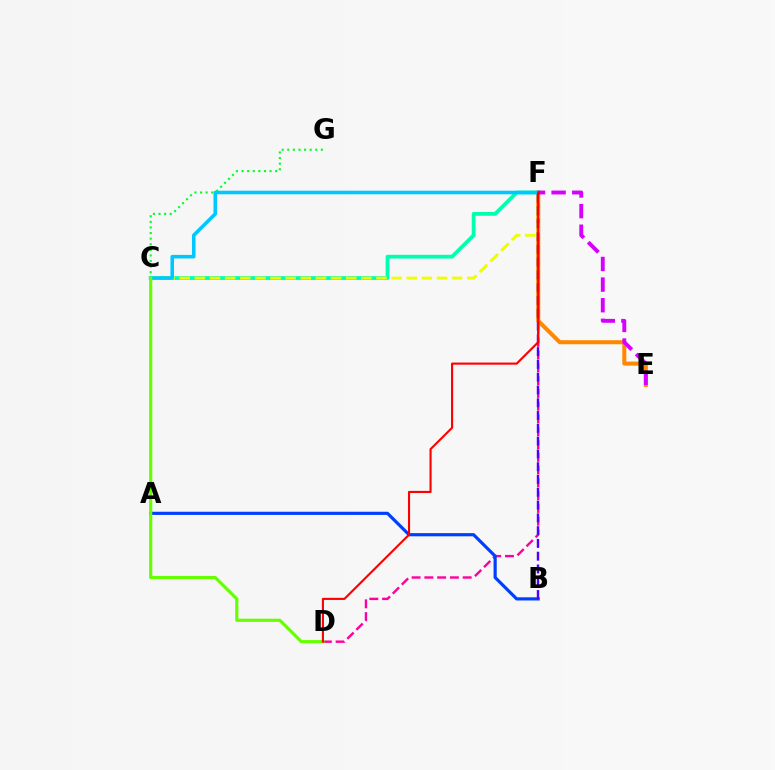{('C', 'G'): [{'color': '#00ff27', 'line_style': 'dotted', 'thickness': 1.52}], ('D', 'F'): [{'color': '#ff00a0', 'line_style': 'dashed', 'thickness': 1.74}, {'color': '#ff0000', 'line_style': 'solid', 'thickness': 1.53}], ('E', 'F'): [{'color': '#ff8800', 'line_style': 'solid', 'thickness': 2.92}, {'color': '#d600ff', 'line_style': 'dashed', 'thickness': 2.8}], ('C', 'F'): [{'color': '#00ffaf', 'line_style': 'solid', 'thickness': 2.71}, {'color': '#eeff00', 'line_style': 'dashed', 'thickness': 2.06}, {'color': '#00c7ff', 'line_style': 'solid', 'thickness': 2.57}], ('A', 'B'): [{'color': '#003fff', 'line_style': 'solid', 'thickness': 2.29}], ('C', 'D'): [{'color': '#66ff00', 'line_style': 'solid', 'thickness': 2.27}], ('B', 'F'): [{'color': '#4f00ff', 'line_style': 'dashed', 'thickness': 1.74}]}